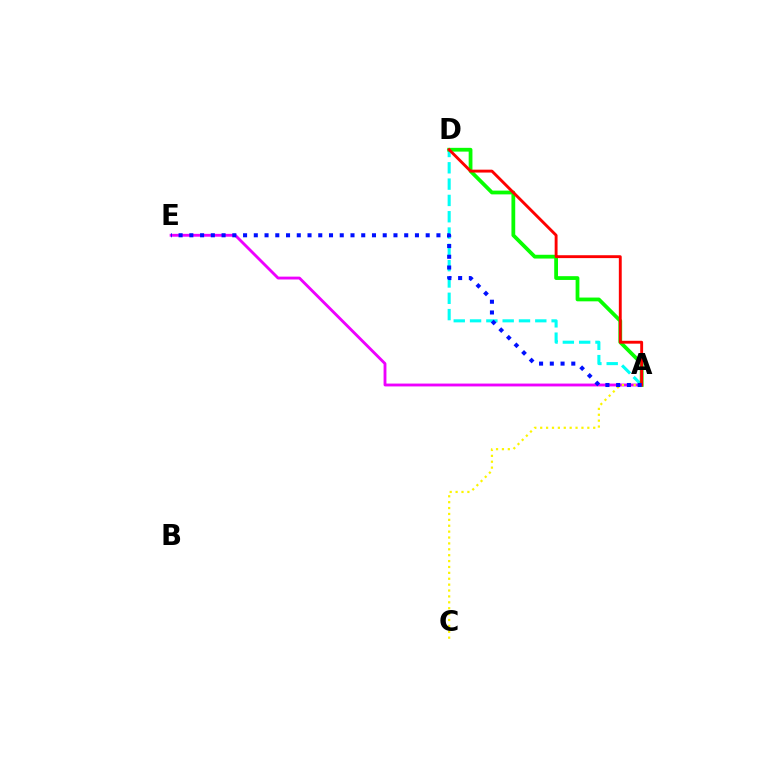{('A', 'E'): [{'color': '#ee00ff', 'line_style': 'solid', 'thickness': 2.05}, {'color': '#0010ff', 'line_style': 'dotted', 'thickness': 2.92}], ('A', 'D'): [{'color': '#00fff6', 'line_style': 'dashed', 'thickness': 2.22}, {'color': '#08ff00', 'line_style': 'solid', 'thickness': 2.72}, {'color': '#ff0000', 'line_style': 'solid', 'thickness': 2.08}], ('A', 'C'): [{'color': '#fcf500', 'line_style': 'dotted', 'thickness': 1.6}]}